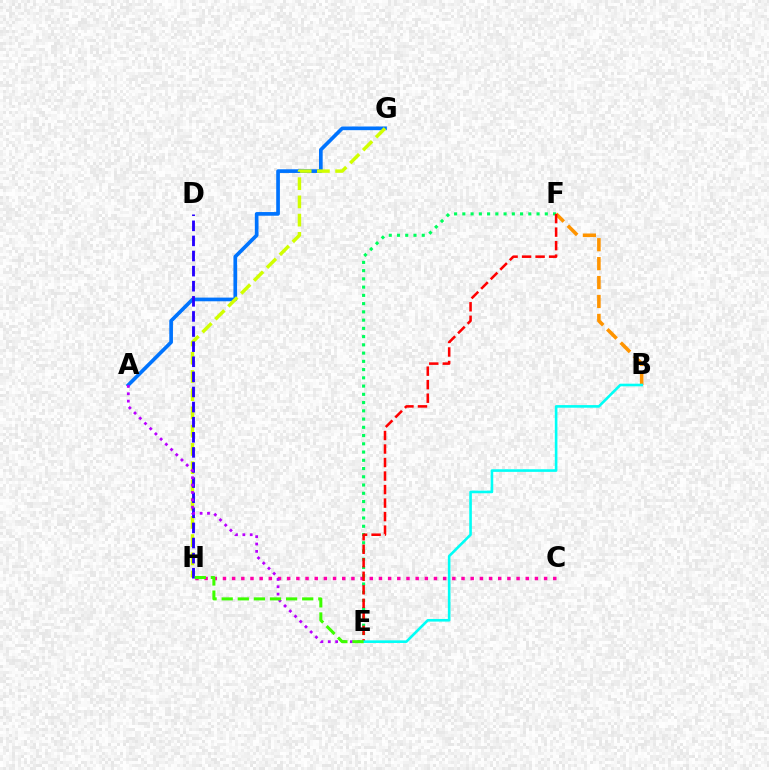{('C', 'H'): [{'color': '#ff00ac', 'line_style': 'dotted', 'thickness': 2.49}], ('A', 'G'): [{'color': '#0074ff', 'line_style': 'solid', 'thickness': 2.65}], ('B', 'F'): [{'color': '#ff9400', 'line_style': 'dashed', 'thickness': 2.57}], ('G', 'H'): [{'color': '#d1ff00', 'line_style': 'dashed', 'thickness': 2.48}], ('D', 'H'): [{'color': '#2500ff', 'line_style': 'dashed', 'thickness': 2.05}], ('A', 'E'): [{'color': '#b900ff', 'line_style': 'dotted', 'thickness': 2.0}], ('E', 'F'): [{'color': '#00ff5c', 'line_style': 'dotted', 'thickness': 2.24}, {'color': '#ff0000', 'line_style': 'dashed', 'thickness': 1.84}], ('B', 'E'): [{'color': '#00fff6', 'line_style': 'solid', 'thickness': 1.88}], ('E', 'H'): [{'color': '#3dff00', 'line_style': 'dashed', 'thickness': 2.19}]}